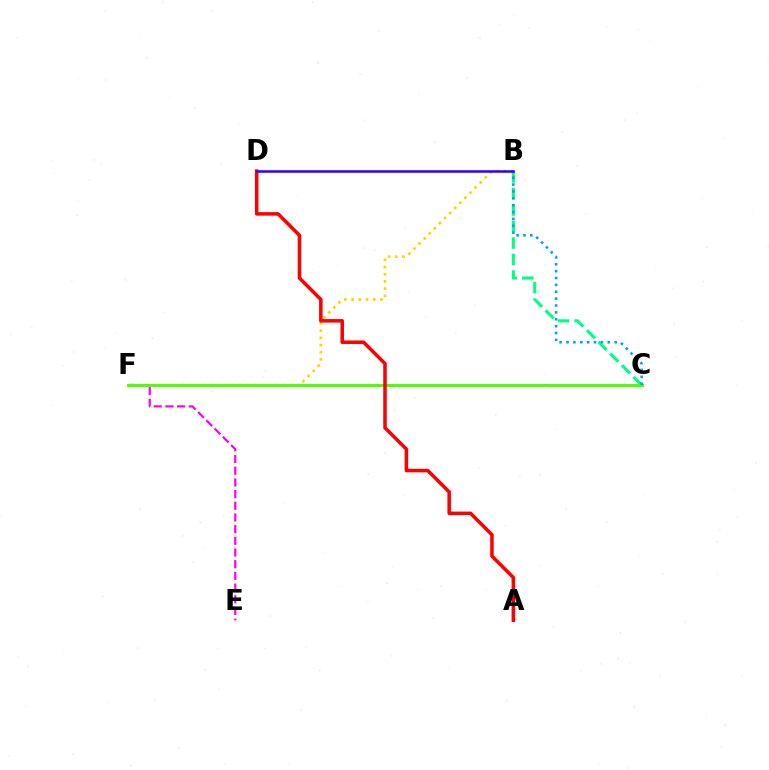{('E', 'F'): [{'color': '#ff00ed', 'line_style': 'dashed', 'thickness': 1.59}], ('B', 'F'): [{'color': '#ffd500', 'line_style': 'dotted', 'thickness': 1.96}], ('B', 'C'): [{'color': '#00ff86', 'line_style': 'dashed', 'thickness': 2.24}, {'color': '#009eff', 'line_style': 'dotted', 'thickness': 1.87}], ('C', 'F'): [{'color': '#4fff00', 'line_style': 'solid', 'thickness': 2.15}], ('A', 'D'): [{'color': '#ff0000', 'line_style': 'solid', 'thickness': 2.54}], ('B', 'D'): [{'color': '#3700ff', 'line_style': 'solid', 'thickness': 1.85}]}